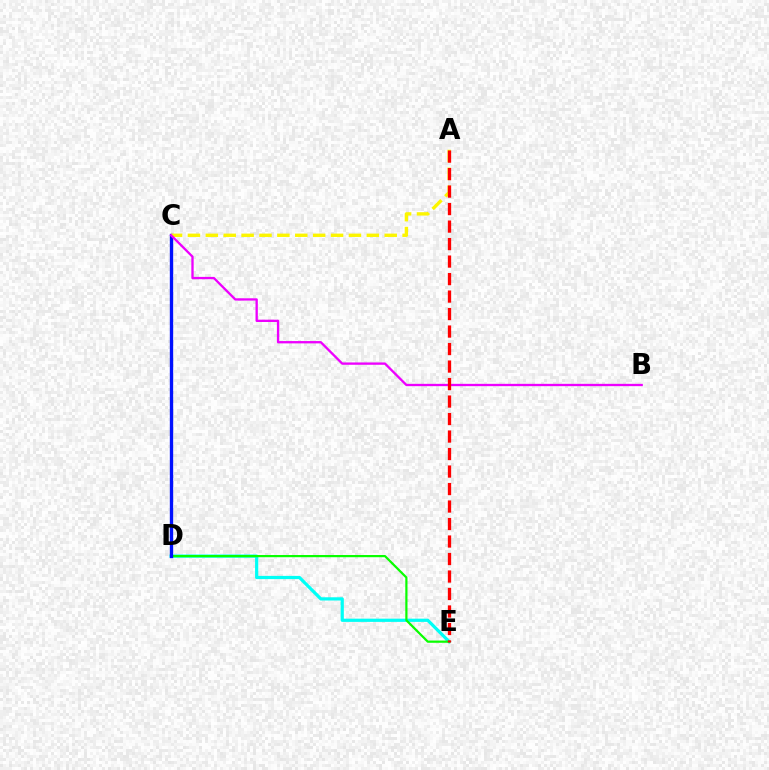{('D', 'E'): [{'color': '#00fff6', 'line_style': 'solid', 'thickness': 2.32}, {'color': '#08ff00', 'line_style': 'solid', 'thickness': 1.59}], ('C', 'D'): [{'color': '#0010ff', 'line_style': 'solid', 'thickness': 2.41}], ('A', 'C'): [{'color': '#fcf500', 'line_style': 'dashed', 'thickness': 2.43}], ('B', 'C'): [{'color': '#ee00ff', 'line_style': 'solid', 'thickness': 1.67}], ('A', 'E'): [{'color': '#ff0000', 'line_style': 'dashed', 'thickness': 2.38}]}